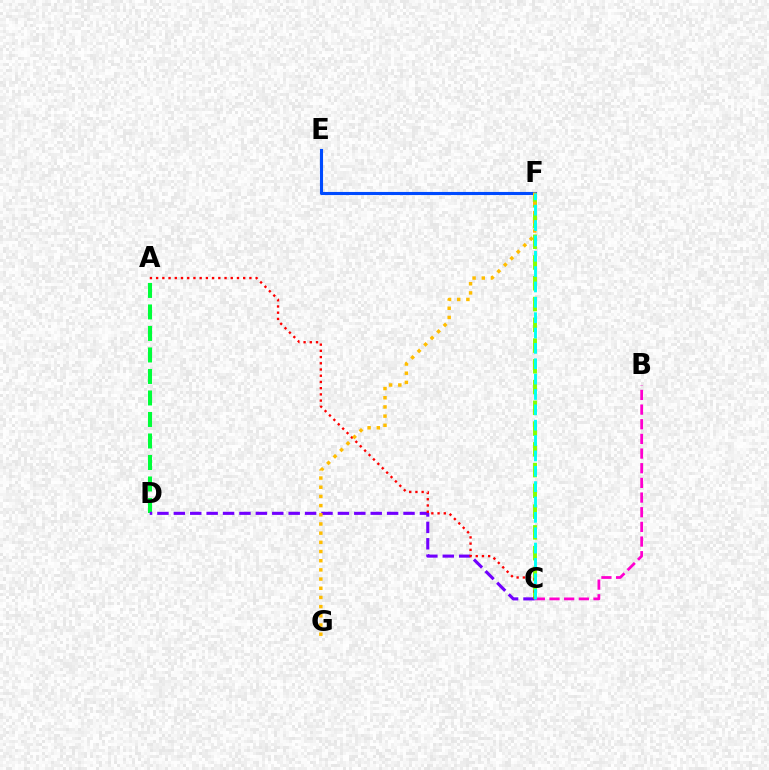{('A', 'D'): [{'color': '#00ff39', 'line_style': 'dashed', 'thickness': 2.92}], ('E', 'F'): [{'color': '#004bff', 'line_style': 'solid', 'thickness': 2.23}], ('B', 'C'): [{'color': '#ff00cf', 'line_style': 'dashed', 'thickness': 1.99}], ('C', 'D'): [{'color': '#7200ff', 'line_style': 'dashed', 'thickness': 2.23}], ('C', 'F'): [{'color': '#84ff00', 'line_style': 'dashed', 'thickness': 2.82}, {'color': '#00fff6', 'line_style': 'dashed', 'thickness': 2.09}], ('A', 'C'): [{'color': '#ff0000', 'line_style': 'dotted', 'thickness': 1.69}], ('F', 'G'): [{'color': '#ffbd00', 'line_style': 'dotted', 'thickness': 2.5}]}